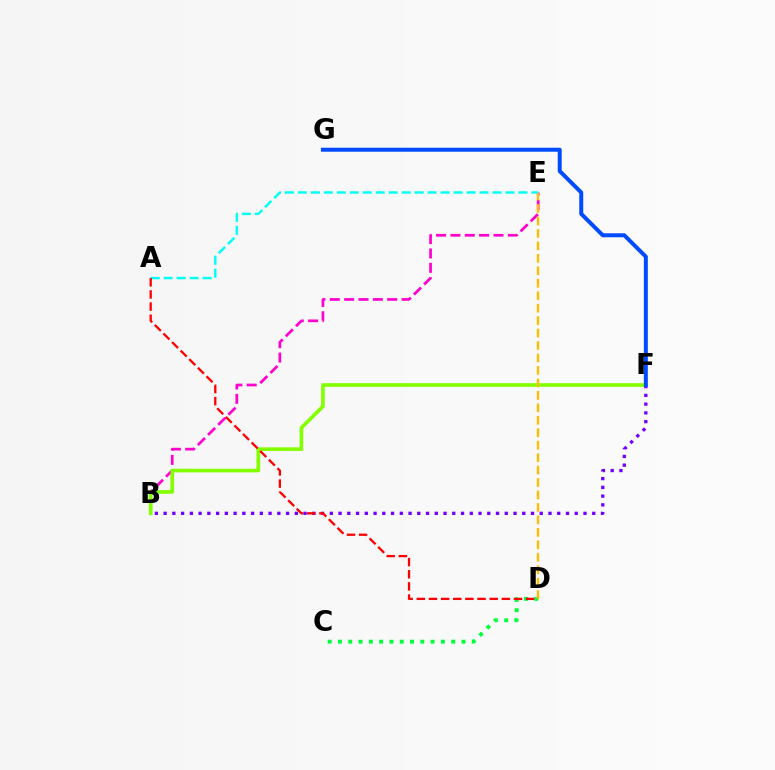{('B', 'E'): [{'color': '#ff00cf', 'line_style': 'dashed', 'thickness': 1.95}], ('B', 'F'): [{'color': '#7200ff', 'line_style': 'dotted', 'thickness': 2.38}, {'color': '#84ff00', 'line_style': 'solid', 'thickness': 2.64}], ('C', 'D'): [{'color': '#00ff39', 'line_style': 'dotted', 'thickness': 2.8}], ('A', 'E'): [{'color': '#00fff6', 'line_style': 'dashed', 'thickness': 1.76}], ('A', 'D'): [{'color': '#ff0000', 'line_style': 'dashed', 'thickness': 1.65}], ('D', 'E'): [{'color': '#ffbd00', 'line_style': 'dashed', 'thickness': 1.69}], ('F', 'G'): [{'color': '#004bff', 'line_style': 'solid', 'thickness': 2.87}]}